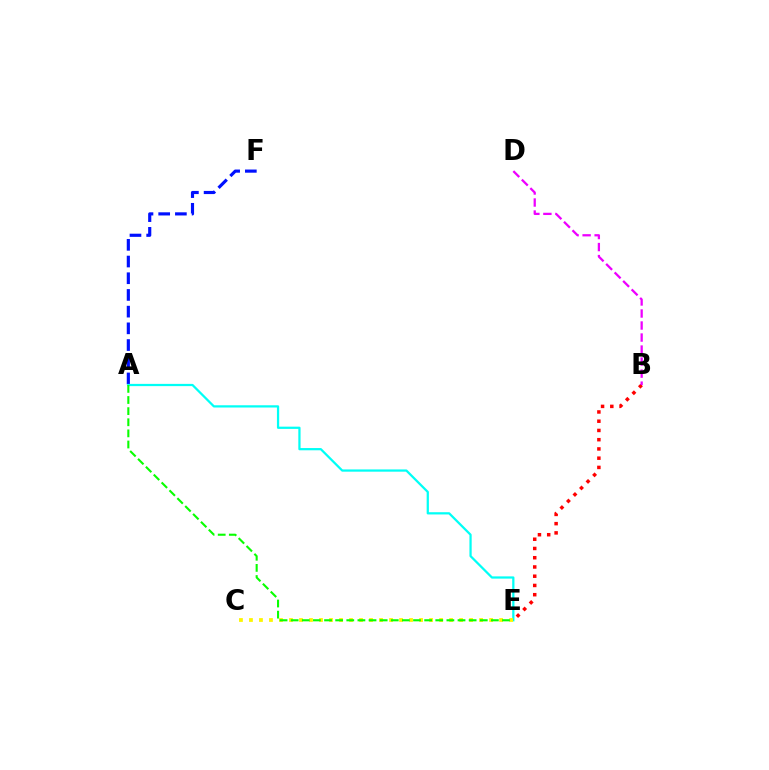{('A', 'F'): [{'color': '#0010ff', 'line_style': 'dashed', 'thickness': 2.27}], ('A', 'E'): [{'color': '#00fff6', 'line_style': 'solid', 'thickness': 1.61}, {'color': '#08ff00', 'line_style': 'dashed', 'thickness': 1.51}], ('B', 'E'): [{'color': '#ff0000', 'line_style': 'dotted', 'thickness': 2.51}], ('C', 'E'): [{'color': '#fcf500', 'line_style': 'dotted', 'thickness': 2.72}], ('B', 'D'): [{'color': '#ee00ff', 'line_style': 'dashed', 'thickness': 1.63}]}